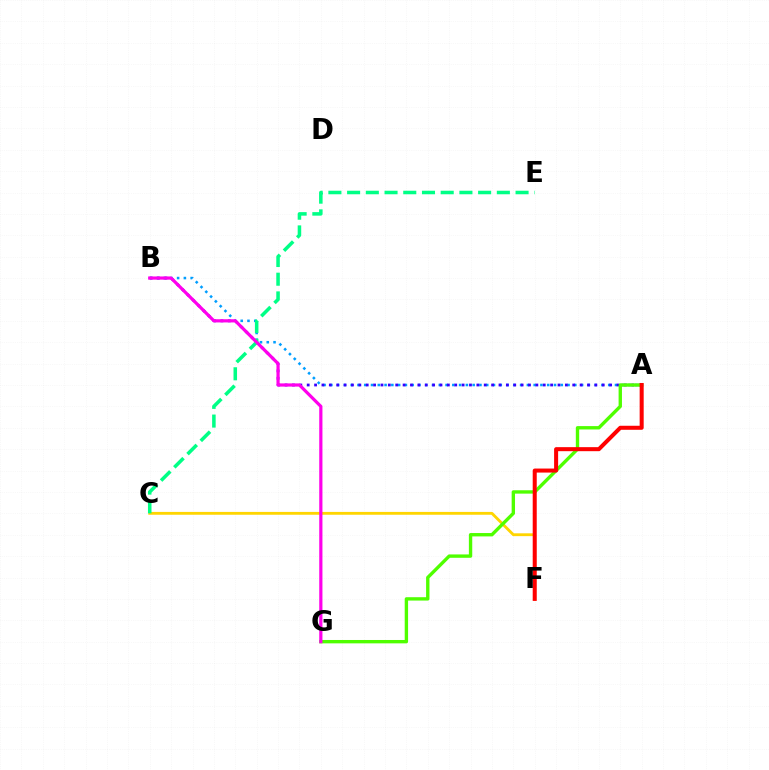{('A', 'B'): [{'color': '#009eff', 'line_style': 'dotted', 'thickness': 1.84}, {'color': '#3700ff', 'line_style': 'dotted', 'thickness': 2.0}], ('C', 'F'): [{'color': '#ffd500', 'line_style': 'solid', 'thickness': 2.04}], ('C', 'E'): [{'color': '#00ff86', 'line_style': 'dashed', 'thickness': 2.54}], ('A', 'G'): [{'color': '#4fff00', 'line_style': 'solid', 'thickness': 2.42}], ('A', 'F'): [{'color': '#ff0000', 'line_style': 'solid', 'thickness': 2.9}], ('B', 'G'): [{'color': '#ff00ed', 'line_style': 'solid', 'thickness': 2.31}]}